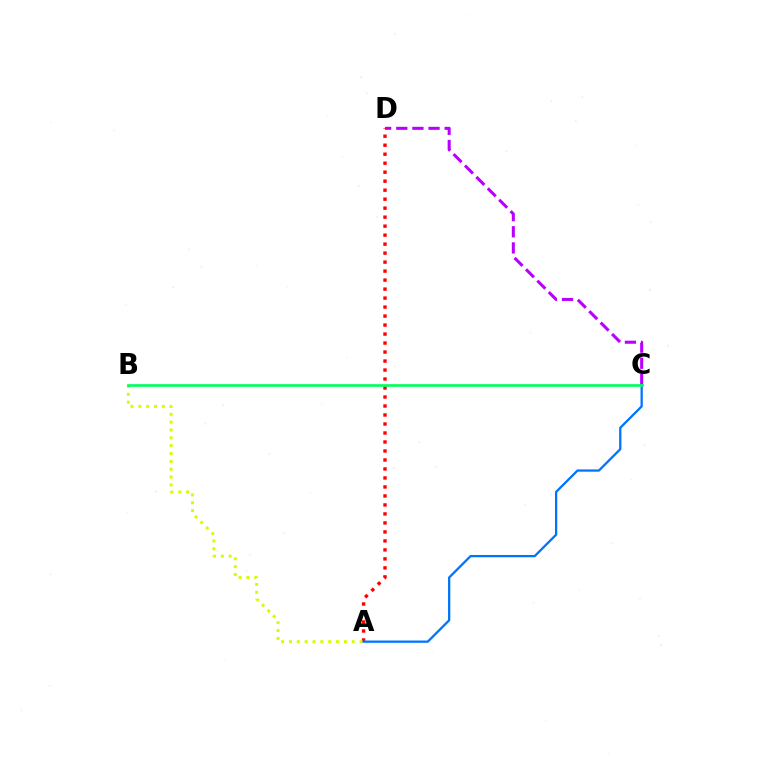{('C', 'D'): [{'color': '#b900ff', 'line_style': 'dashed', 'thickness': 2.19}], ('A', 'D'): [{'color': '#ff0000', 'line_style': 'dotted', 'thickness': 2.44}], ('A', 'B'): [{'color': '#d1ff00', 'line_style': 'dotted', 'thickness': 2.13}], ('A', 'C'): [{'color': '#0074ff', 'line_style': 'solid', 'thickness': 1.64}], ('B', 'C'): [{'color': '#00ff5c', 'line_style': 'solid', 'thickness': 1.91}]}